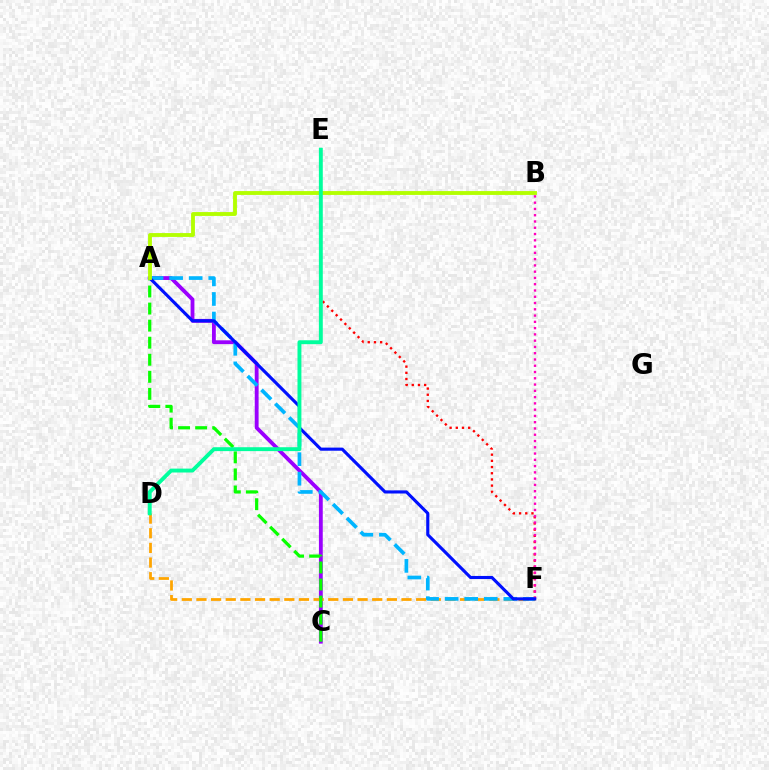{('E', 'F'): [{'color': '#ff0000', 'line_style': 'dotted', 'thickness': 1.68}], ('A', 'C'): [{'color': '#9b00ff', 'line_style': 'solid', 'thickness': 2.76}, {'color': '#08ff00', 'line_style': 'dashed', 'thickness': 2.32}], ('D', 'F'): [{'color': '#ffa500', 'line_style': 'dashed', 'thickness': 1.99}], ('A', 'F'): [{'color': '#00b5ff', 'line_style': 'dashed', 'thickness': 2.66}, {'color': '#0010ff', 'line_style': 'solid', 'thickness': 2.25}], ('B', 'F'): [{'color': '#ff00bd', 'line_style': 'dotted', 'thickness': 1.7}], ('A', 'B'): [{'color': '#b3ff00', 'line_style': 'solid', 'thickness': 2.77}], ('D', 'E'): [{'color': '#00ff9d', 'line_style': 'solid', 'thickness': 2.81}]}